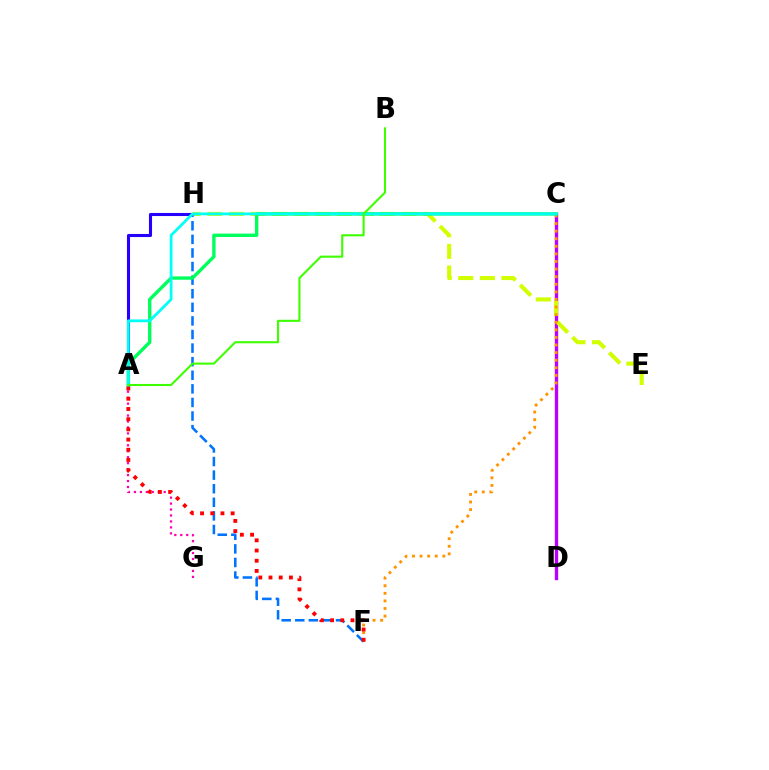{('A', 'H'): [{'color': '#2500ff', 'line_style': 'solid', 'thickness': 2.21}], ('A', 'G'): [{'color': '#ff00ac', 'line_style': 'dotted', 'thickness': 1.62}], ('C', 'D'): [{'color': '#b900ff', 'line_style': 'solid', 'thickness': 2.42}], ('E', 'H'): [{'color': '#d1ff00', 'line_style': 'dashed', 'thickness': 2.94}], ('C', 'F'): [{'color': '#ff9400', 'line_style': 'dotted', 'thickness': 2.06}], ('F', 'H'): [{'color': '#0074ff', 'line_style': 'dashed', 'thickness': 1.85}], ('A', 'C'): [{'color': '#00ff5c', 'line_style': 'solid', 'thickness': 2.44}, {'color': '#00fff6', 'line_style': 'solid', 'thickness': 2.0}], ('A', 'F'): [{'color': '#ff0000', 'line_style': 'dotted', 'thickness': 2.77}], ('A', 'B'): [{'color': '#3dff00', 'line_style': 'solid', 'thickness': 1.51}]}